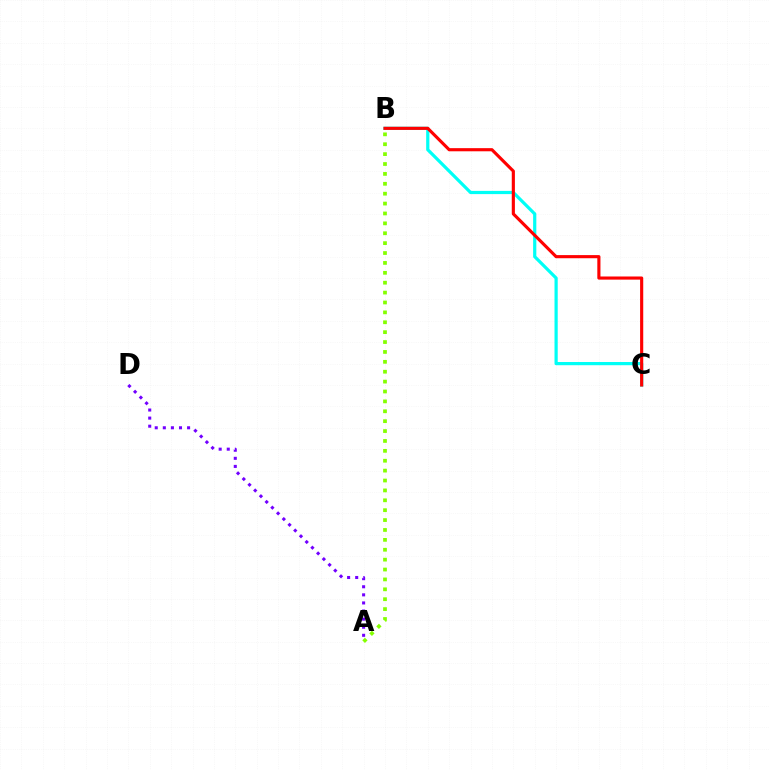{('B', 'C'): [{'color': '#00fff6', 'line_style': 'solid', 'thickness': 2.31}, {'color': '#ff0000', 'line_style': 'solid', 'thickness': 2.26}], ('A', 'D'): [{'color': '#7200ff', 'line_style': 'dotted', 'thickness': 2.2}], ('A', 'B'): [{'color': '#84ff00', 'line_style': 'dotted', 'thickness': 2.69}]}